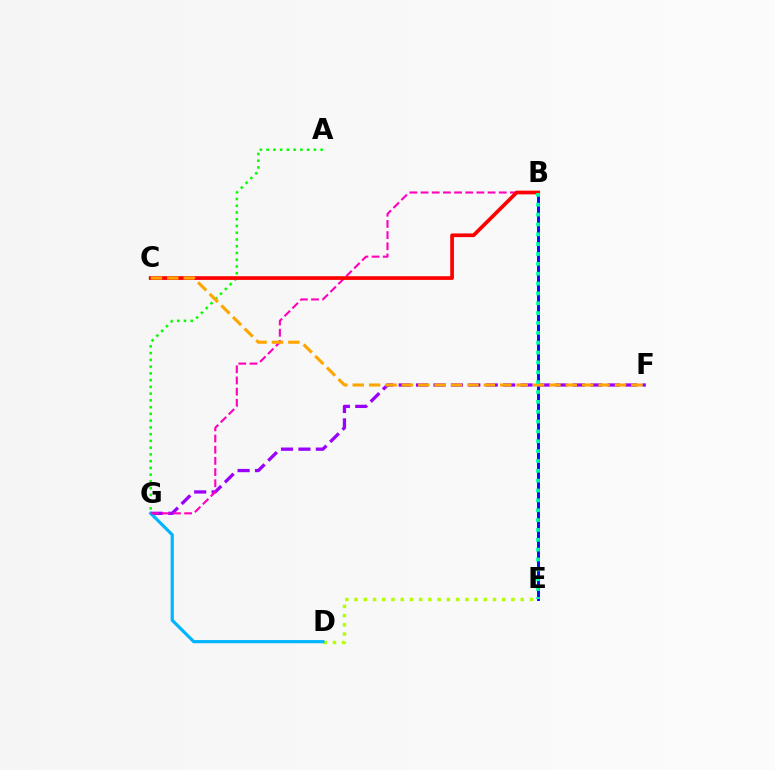{('B', 'E'): [{'color': '#0010ff', 'line_style': 'solid', 'thickness': 2.11}, {'color': '#00ff9d', 'line_style': 'dotted', 'thickness': 2.68}], ('D', 'E'): [{'color': '#b3ff00', 'line_style': 'dotted', 'thickness': 2.51}], ('F', 'G'): [{'color': '#9b00ff', 'line_style': 'dashed', 'thickness': 2.37}], ('D', 'G'): [{'color': '#00b5ff', 'line_style': 'solid', 'thickness': 2.29}], ('B', 'G'): [{'color': '#ff00bd', 'line_style': 'dashed', 'thickness': 1.52}], ('A', 'G'): [{'color': '#08ff00', 'line_style': 'dotted', 'thickness': 1.83}], ('B', 'C'): [{'color': '#ff0000', 'line_style': 'solid', 'thickness': 2.67}], ('C', 'F'): [{'color': '#ffa500', 'line_style': 'dashed', 'thickness': 2.23}]}